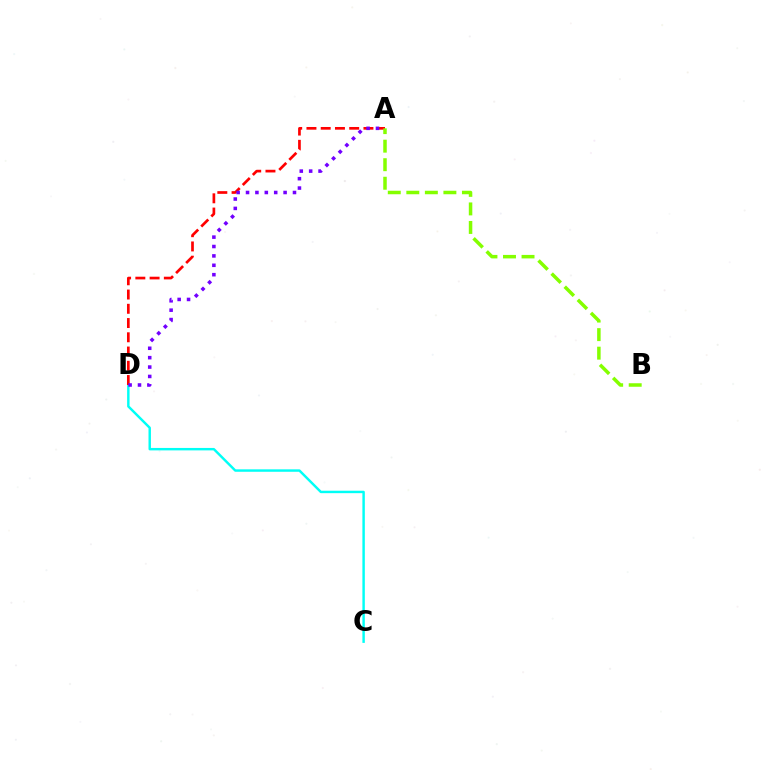{('C', 'D'): [{'color': '#00fff6', 'line_style': 'solid', 'thickness': 1.76}], ('A', 'D'): [{'color': '#ff0000', 'line_style': 'dashed', 'thickness': 1.94}, {'color': '#7200ff', 'line_style': 'dotted', 'thickness': 2.55}], ('A', 'B'): [{'color': '#84ff00', 'line_style': 'dashed', 'thickness': 2.52}]}